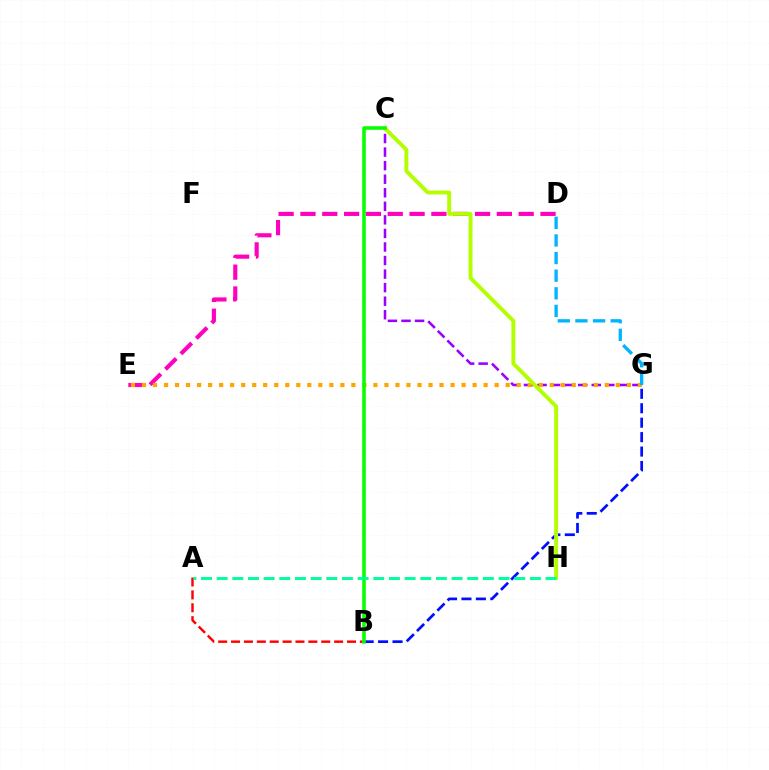{('D', 'E'): [{'color': '#ff00bd', 'line_style': 'dashed', 'thickness': 2.96}], ('C', 'G'): [{'color': '#9b00ff', 'line_style': 'dashed', 'thickness': 1.84}], ('E', 'G'): [{'color': '#ffa500', 'line_style': 'dotted', 'thickness': 2.99}], ('A', 'B'): [{'color': '#ff0000', 'line_style': 'dashed', 'thickness': 1.75}], ('B', 'G'): [{'color': '#0010ff', 'line_style': 'dashed', 'thickness': 1.96}], ('C', 'H'): [{'color': '#b3ff00', 'line_style': 'solid', 'thickness': 2.82}], ('B', 'C'): [{'color': '#08ff00', 'line_style': 'solid', 'thickness': 2.57}], ('D', 'G'): [{'color': '#00b5ff', 'line_style': 'dashed', 'thickness': 2.39}], ('A', 'H'): [{'color': '#00ff9d', 'line_style': 'dashed', 'thickness': 2.13}]}